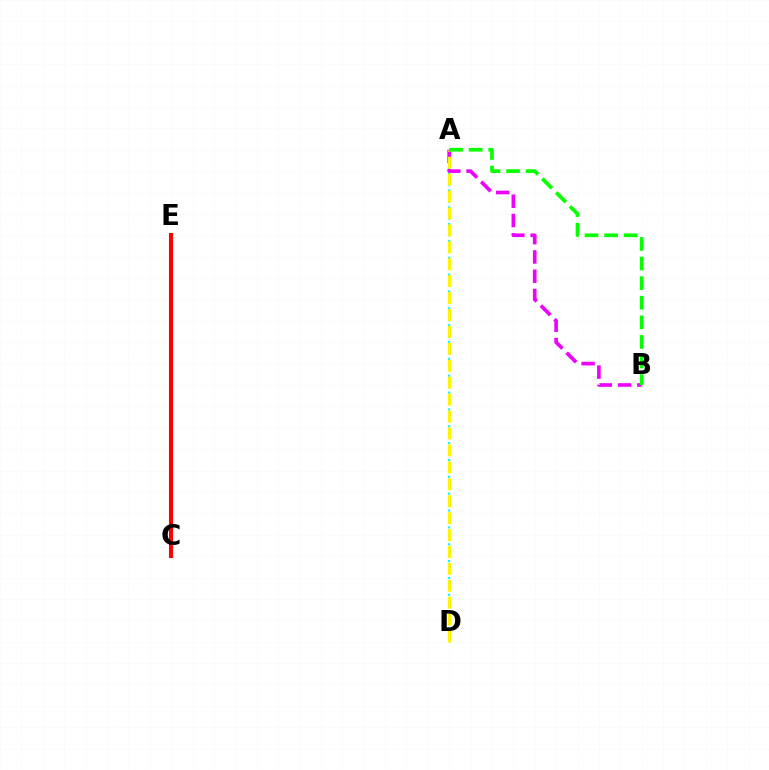{('A', 'D'): [{'color': '#00fff6', 'line_style': 'dotted', 'thickness': 1.53}, {'color': '#fcf500', 'line_style': 'dashed', 'thickness': 2.3}], ('C', 'E'): [{'color': '#0010ff', 'line_style': 'dashed', 'thickness': 2.55}, {'color': '#ff0000', 'line_style': 'solid', 'thickness': 2.94}], ('A', 'B'): [{'color': '#ee00ff', 'line_style': 'dashed', 'thickness': 2.62}, {'color': '#08ff00', 'line_style': 'dashed', 'thickness': 2.66}]}